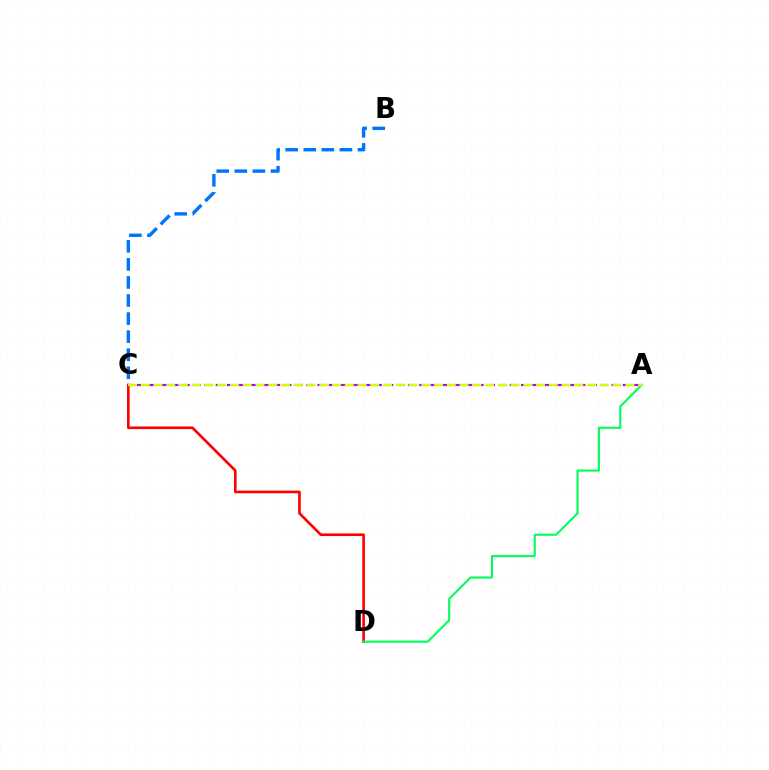{('C', 'D'): [{'color': '#ff0000', 'line_style': 'solid', 'thickness': 1.9}], ('A', 'C'): [{'color': '#b900ff', 'line_style': 'dashed', 'thickness': 1.54}, {'color': '#d1ff00', 'line_style': 'dashed', 'thickness': 1.73}], ('B', 'C'): [{'color': '#0074ff', 'line_style': 'dashed', 'thickness': 2.45}], ('A', 'D'): [{'color': '#00ff5c', 'line_style': 'solid', 'thickness': 1.52}]}